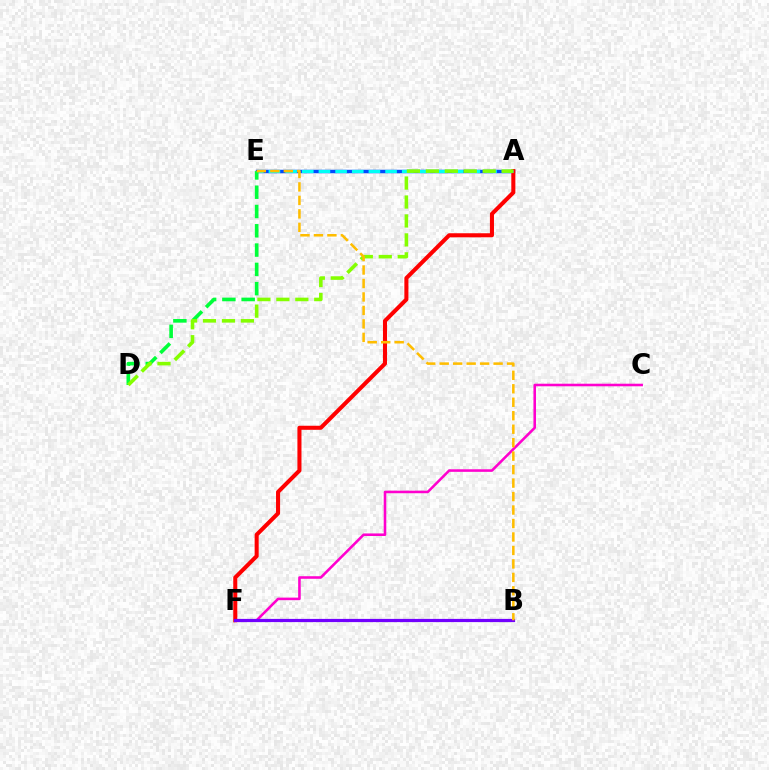{('C', 'F'): [{'color': '#ff00cf', 'line_style': 'solid', 'thickness': 1.85}], ('A', 'E'): [{'color': '#004bff', 'line_style': 'solid', 'thickness': 2.5}, {'color': '#00fff6', 'line_style': 'dashed', 'thickness': 2.26}], ('A', 'F'): [{'color': '#ff0000', 'line_style': 'solid', 'thickness': 2.92}], ('B', 'F'): [{'color': '#7200ff', 'line_style': 'solid', 'thickness': 2.31}], ('D', 'E'): [{'color': '#00ff39', 'line_style': 'dashed', 'thickness': 2.62}], ('A', 'D'): [{'color': '#84ff00', 'line_style': 'dashed', 'thickness': 2.57}], ('B', 'E'): [{'color': '#ffbd00', 'line_style': 'dashed', 'thickness': 1.83}]}